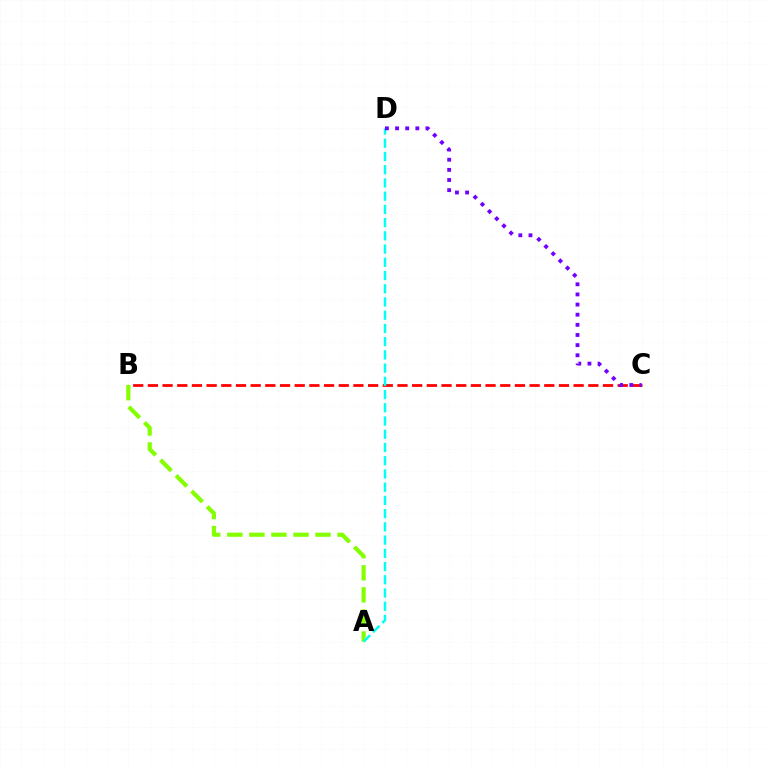{('B', 'C'): [{'color': '#ff0000', 'line_style': 'dashed', 'thickness': 1.99}], ('A', 'B'): [{'color': '#84ff00', 'line_style': 'dashed', 'thickness': 2.99}], ('A', 'D'): [{'color': '#00fff6', 'line_style': 'dashed', 'thickness': 1.8}], ('C', 'D'): [{'color': '#7200ff', 'line_style': 'dotted', 'thickness': 2.75}]}